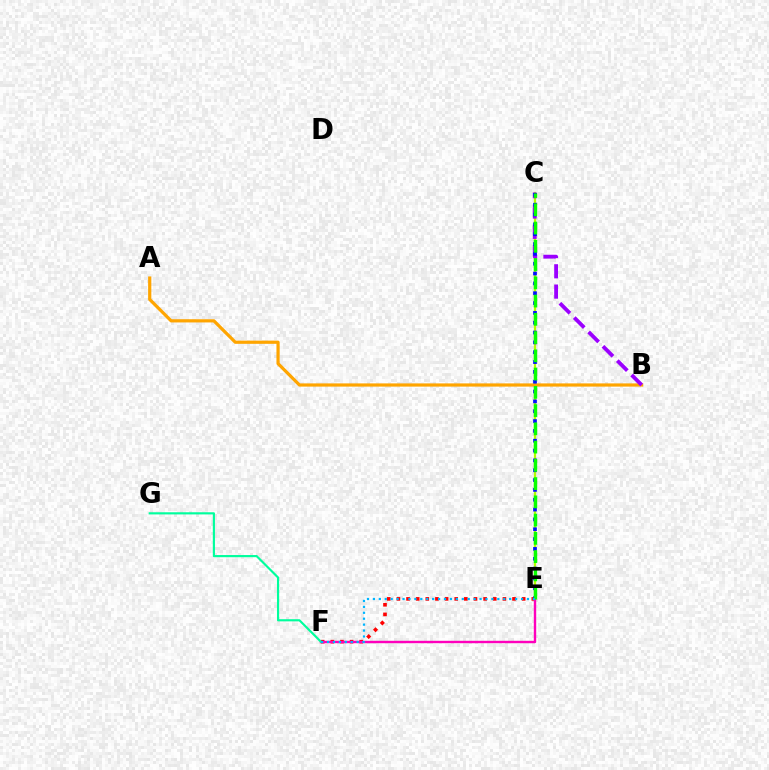{('C', 'E'): [{'color': '#b3ff00', 'line_style': 'solid', 'thickness': 1.63}, {'color': '#0010ff', 'line_style': 'dotted', 'thickness': 2.67}, {'color': '#08ff00', 'line_style': 'dashed', 'thickness': 2.48}], ('E', 'F'): [{'color': '#ff0000', 'line_style': 'dotted', 'thickness': 2.62}, {'color': '#ff00bd', 'line_style': 'solid', 'thickness': 1.73}, {'color': '#00b5ff', 'line_style': 'dotted', 'thickness': 1.61}], ('A', 'B'): [{'color': '#ffa500', 'line_style': 'solid', 'thickness': 2.31}], ('B', 'C'): [{'color': '#9b00ff', 'line_style': 'dashed', 'thickness': 2.76}], ('F', 'G'): [{'color': '#00ff9d', 'line_style': 'solid', 'thickness': 1.56}]}